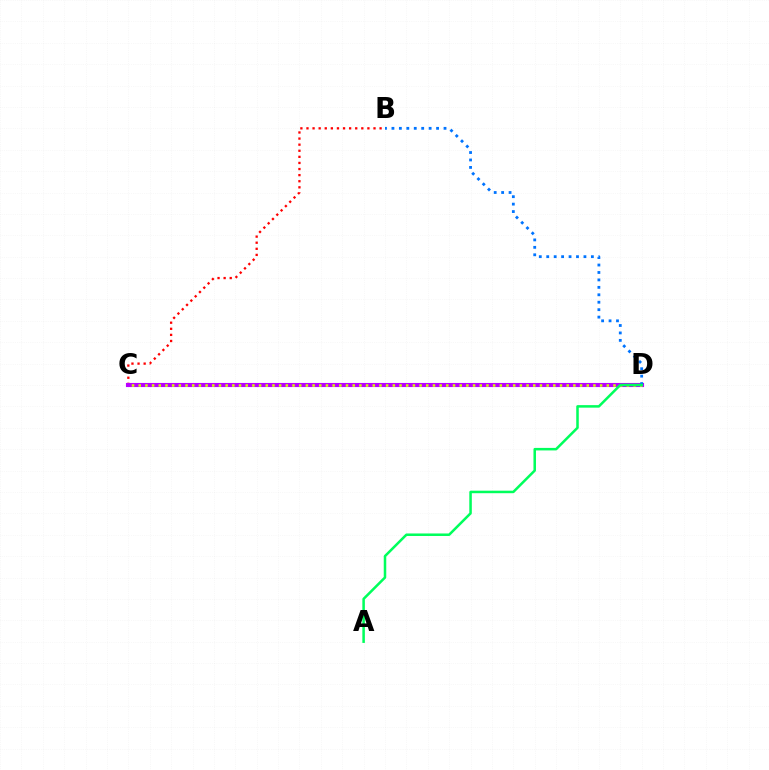{('B', 'C'): [{'color': '#ff0000', 'line_style': 'dotted', 'thickness': 1.66}], ('C', 'D'): [{'color': '#b900ff', 'line_style': 'solid', 'thickness': 2.96}, {'color': '#d1ff00', 'line_style': 'dotted', 'thickness': 1.82}], ('B', 'D'): [{'color': '#0074ff', 'line_style': 'dotted', 'thickness': 2.02}], ('A', 'D'): [{'color': '#00ff5c', 'line_style': 'solid', 'thickness': 1.82}]}